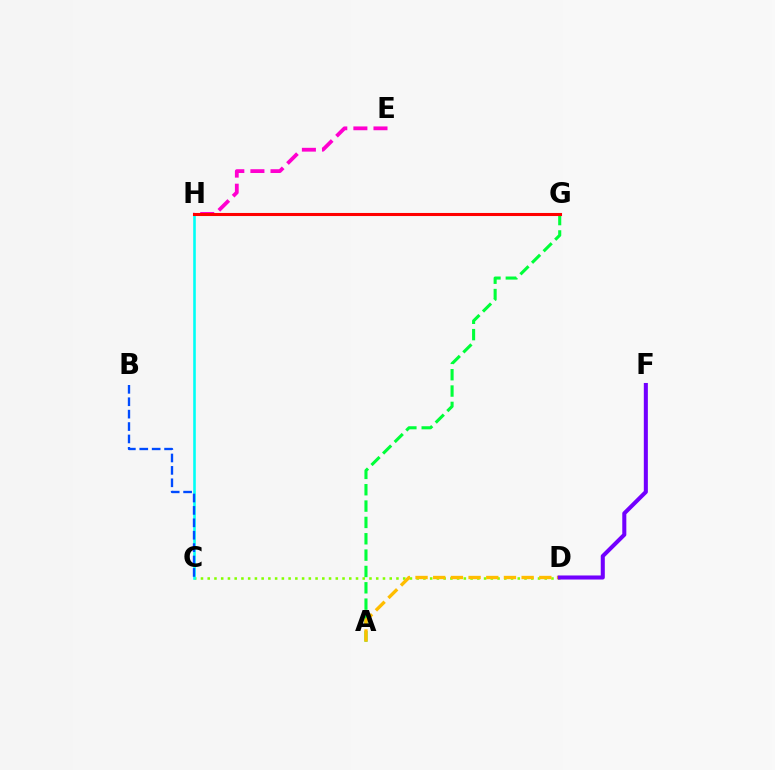{('C', 'D'): [{'color': '#84ff00', 'line_style': 'dotted', 'thickness': 1.83}], ('C', 'H'): [{'color': '#00fff6', 'line_style': 'solid', 'thickness': 1.87}], ('B', 'C'): [{'color': '#004bff', 'line_style': 'dashed', 'thickness': 1.69}], ('A', 'G'): [{'color': '#00ff39', 'line_style': 'dashed', 'thickness': 2.22}], ('A', 'D'): [{'color': '#ffbd00', 'line_style': 'dashed', 'thickness': 2.4}], ('D', 'F'): [{'color': '#7200ff', 'line_style': 'solid', 'thickness': 2.92}], ('E', 'H'): [{'color': '#ff00cf', 'line_style': 'dashed', 'thickness': 2.73}], ('G', 'H'): [{'color': '#ff0000', 'line_style': 'solid', 'thickness': 2.21}]}